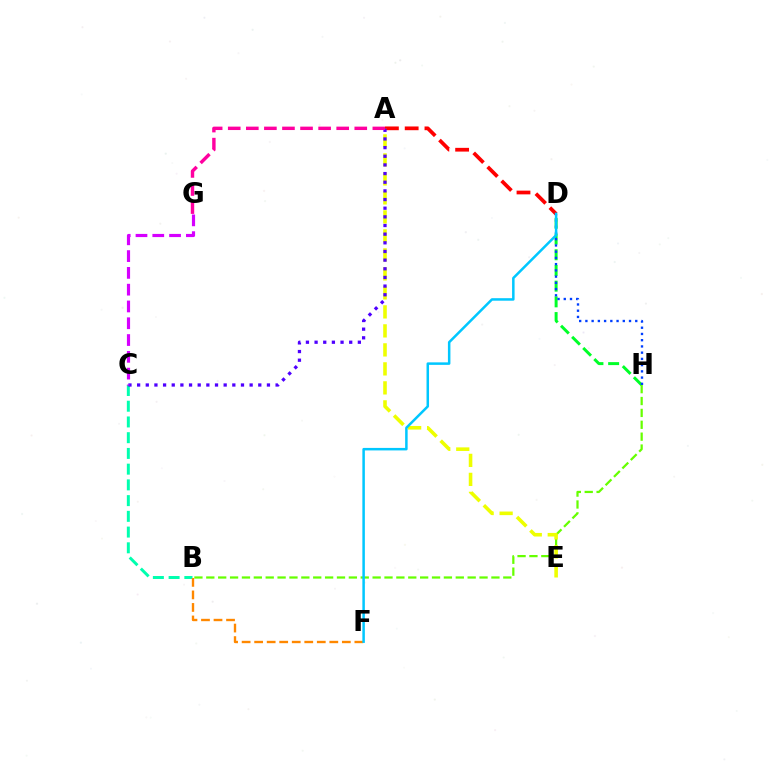{('D', 'H'): [{'color': '#00ff27', 'line_style': 'dashed', 'thickness': 2.13}, {'color': '#003fff', 'line_style': 'dotted', 'thickness': 1.69}], ('B', 'H'): [{'color': '#66ff00', 'line_style': 'dashed', 'thickness': 1.61}], ('A', 'D'): [{'color': '#ff0000', 'line_style': 'dashed', 'thickness': 2.69}], ('B', 'C'): [{'color': '#00ffaf', 'line_style': 'dashed', 'thickness': 2.14}], ('B', 'F'): [{'color': '#ff8800', 'line_style': 'dashed', 'thickness': 1.7}], ('A', 'E'): [{'color': '#eeff00', 'line_style': 'dashed', 'thickness': 2.58}], ('A', 'C'): [{'color': '#4f00ff', 'line_style': 'dotted', 'thickness': 2.35}], ('A', 'G'): [{'color': '#ff00a0', 'line_style': 'dashed', 'thickness': 2.46}], ('C', 'G'): [{'color': '#d600ff', 'line_style': 'dashed', 'thickness': 2.28}], ('D', 'F'): [{'color': '#00c7ff', 'line_style': 'solid', 'thickness': 1.8}]}